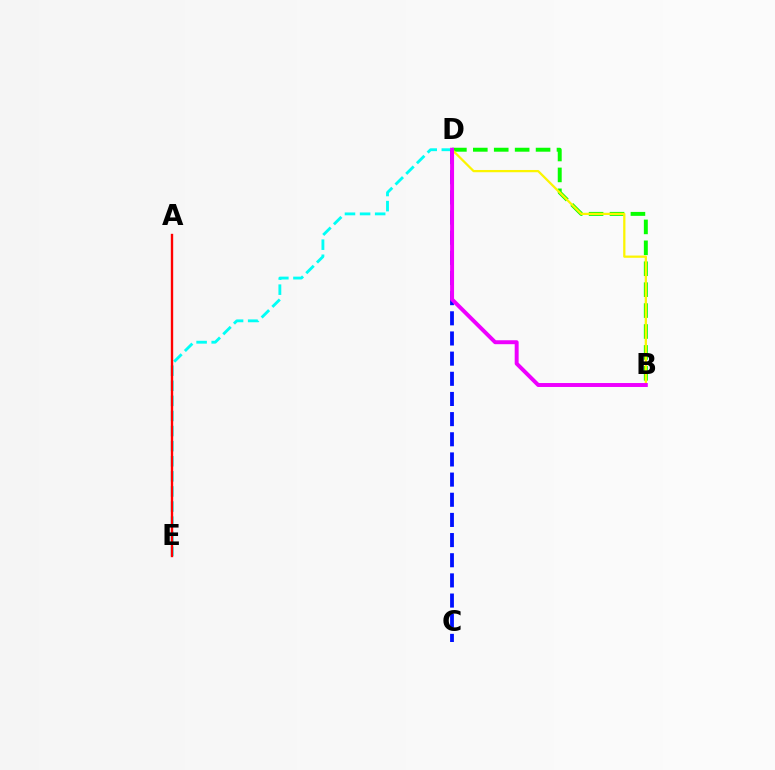{('B', 'D'): [{'color': '#08ff00', 'line_style': 'dashed', 'thickness': 2.84}, {'color': '#fcf500', 'line_style': 'solid', 'thickness': 1.62}, {'color': '#ee00ff', 'line_style': 'solid', 'thickness': 2.84}], ('D', 'E'): [{'color': '#00fff6', 'line_style': 'dashed', 'thickness': 2.05}], ('A', 'E'): [{'color': '#ff0000', 'line_style': 'solid', 'thickness': 1.71}], ('C', 'D'): [{'color': '#0010ff', 'line_style': 'dashed', 'thickness': 2.74}]}